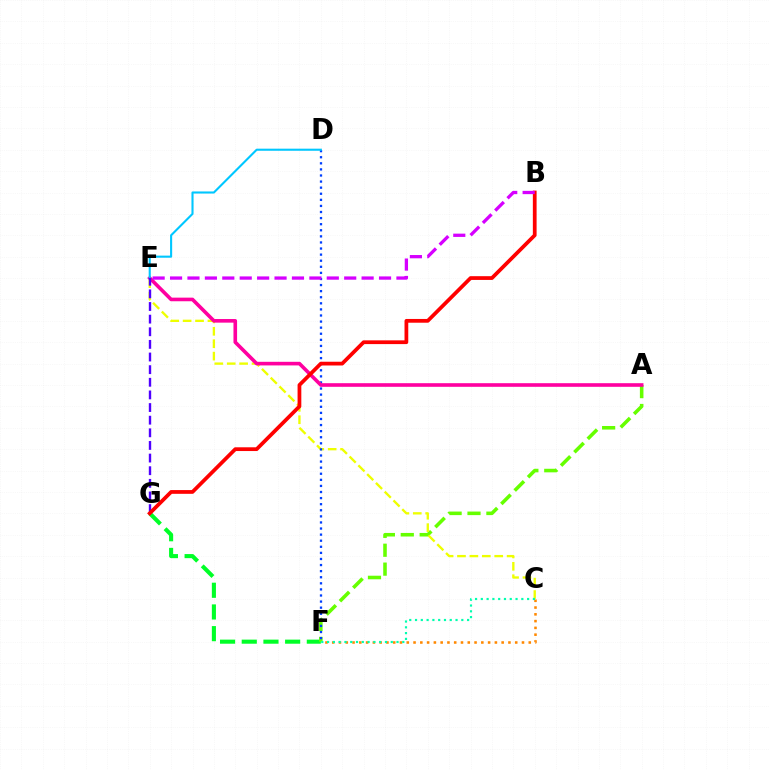{('F', 'G'): [{'color': '#00ff27', 'line_style': 'dashed', 'thickness': 2.95}], ('A', 'F'): [{'color': '#66ff00', 'line_style': 'dashed', 'thickness': 2.57}], ('C', 'E'): [{'color': '#eeff00', 'line_style': 'dashed', 'thickness': 1.69}], ('D', 'F'): [{'color': '#003fff', 'line_style': 'dotted', 'thickness': 1.65}], ('A', 'E'): [{'color': '#ff00a0', 'line_style': 'solid', 'thickness': 2.6}], ('C', 'F'): [{'color': '#ff8800', 'line_style': 'dotted', 'thickness': 1.84}, {'color': '#00ffaf', 'line_style': 'dotted', 'thickness': 1.57}], ('D', 'E'): [{'color': '#00c7ff', 'line_style': 'solid', 'thickness': 1.51}], ('E', 'G'): [{'color': '#4f00ff', 'line_style': 'dashed', 'thickness': 1.72}], ('B', 'G'): [{'color': '#ff0000', 'line_style': 'solid', 'thickness': 2.7}], ('B', 'E'): [{'color': '#d600ff', 'line_style': 'dashed', 'thickness': 2.37}]}